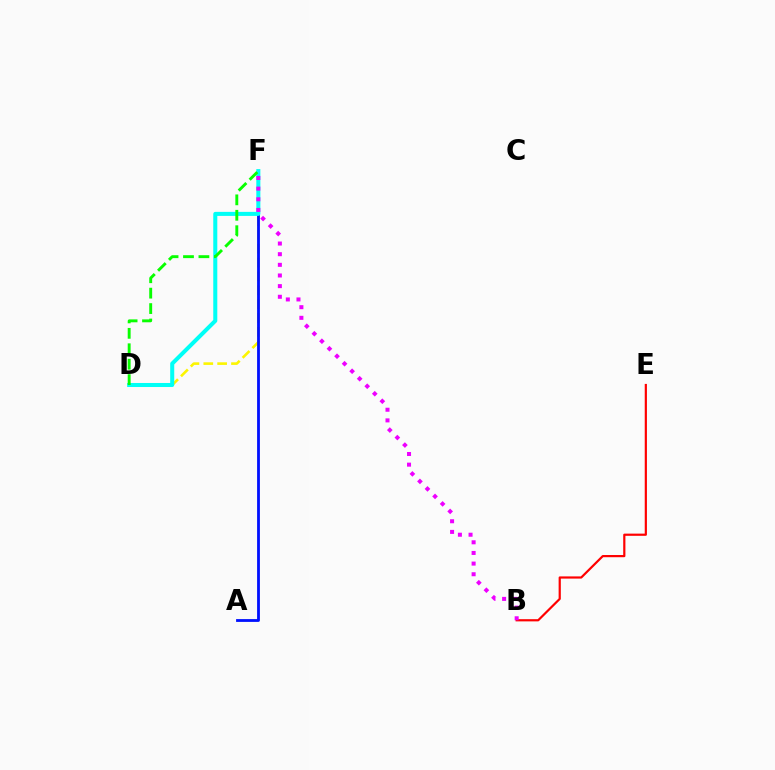{('D', 'F'): [{'color': '#fcf500', 'line_style': 'dashed', 'thickness': 1.88}, {'color': '#00fff6', 'line_style': 'solid', 'thickness': 2.9}, {'color': '#08ff00', 'line_style': 'dashed', 'thickness': 2.1}], ('A', 'F'): [{'color': '#0010ff', 'line_style': 'solid', 'thickness': 2.02}], ('B', 'E'): [{'color': '#ff0000', 'line_style': 'solid', 'thickness': 1.58}], ('B', 'F'): [{'color': '#ee00ff', 'line_style': 'dotted', 'thickness': 2.89}]}